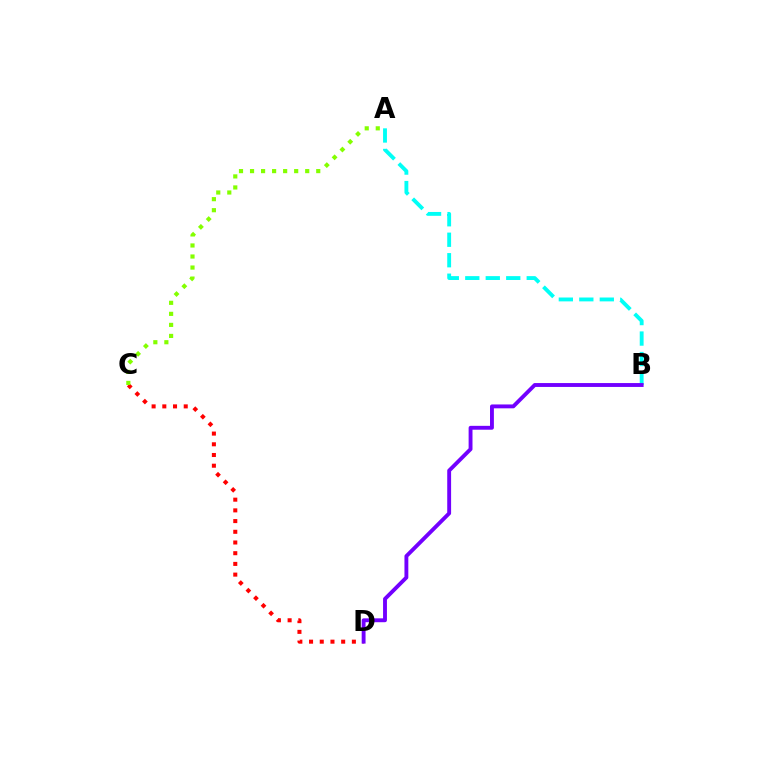{('C', 'D'): [{'color': '#ff0000', 'line_style': 'dotted', 'thickness': 2.91}], ('A', 'C'): [{'color': '#84ff00', 'line_style': 'dotted', 'thickness': 3.0}], ('A', 'B'): [{'color': '#00fff6', 'line_style': 'dashed', 'thickness': 2.78}], ('B', 'D'): [{'color': '#7200ff', 'line_style': 'solid', 'thickness': 2.79}]}